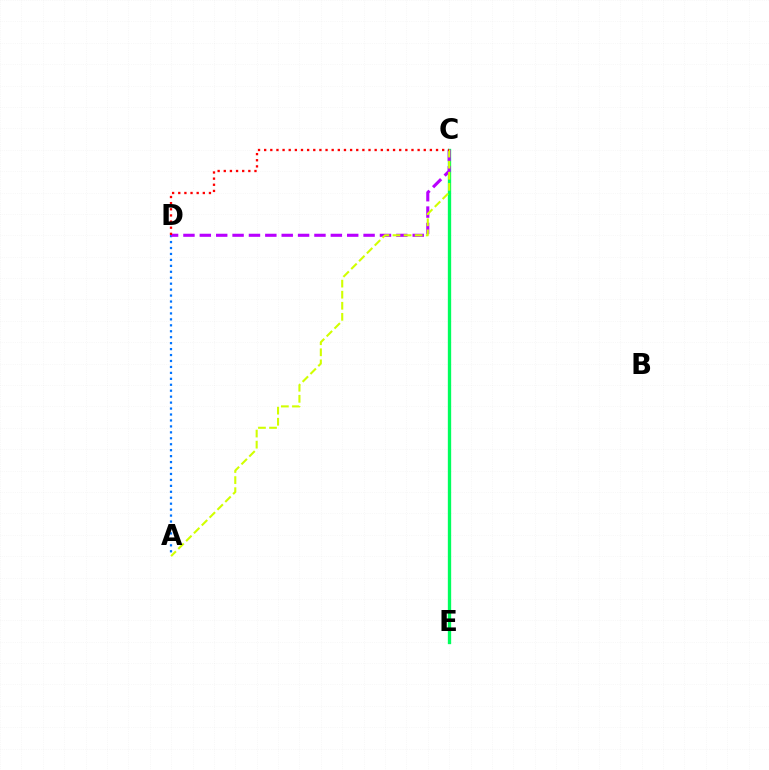{('A', 'D'): [{'color': '#0074ff', 'line_style': 'dotted', 'thickness': 1.62}], ('C', 'E'): [{'color': '#00ff5c', 'line_style': 'solid', 'thickness': 2.39}], ('C', 'D'): [{'color': '#b900ff', 'line_style': 'dashed', 'thickness': 2.22}, {'color': '#ff0000', 'line_style': 'dotted', 'thickness': 1.67}], ('A', 'C'): [{'color': '#d1ff00', 'line_style': 'dashed', 'thickness': 1.5}]}